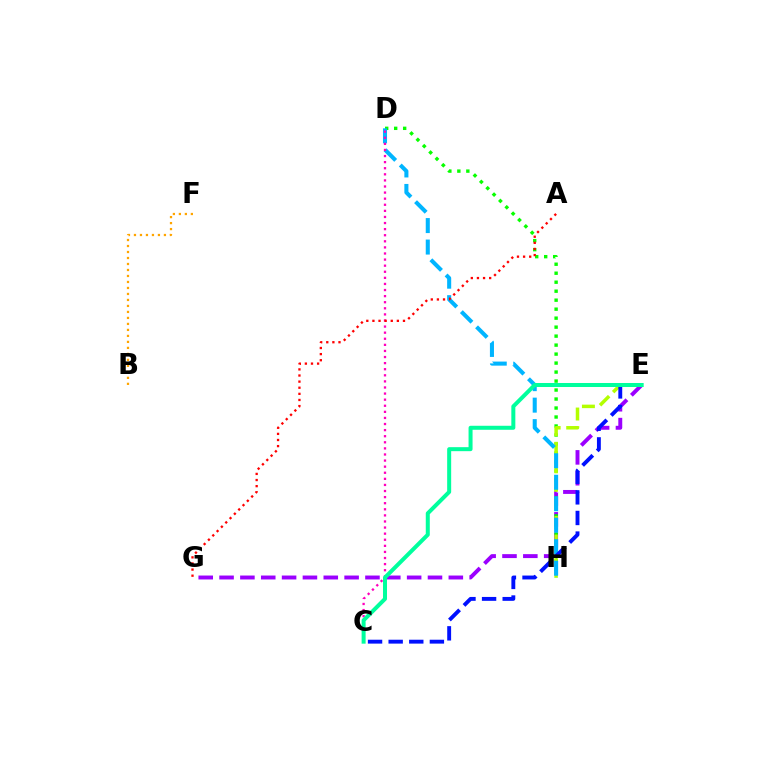{('E', 'G'): [{'color': '#9b00ff', 'line_style': 'dashed', 'thickness': 2.83}], ('D', 'H'): [{'color': '#08ff00', 'line_style': 'dotted', 'thickness': 2.44}, {'color': '#00b5ff', 'line_style': 'dashed', 'thickness': 2.92}], ('E', 'H'): [{'color': '#b3ff00', 'line_style': 'dashed', 'thickness': 2.52}], ('B', 'F'): [{'color': '#ffa500', 'line_style': 'dotted', 'thickness': 1.63}], ('C', 'D'): [{'color': '#ff00bd', 'line_style': 'dotted', 'thickness': 1.65}], ('C', 'E'): [{'color': '#0010ff', 'line_style': 'dashed', 'thickness': 2.8}, {'color': '#00ff9d', 'line_style': 'solid', 'thickness': 2.88}], ('A', 'G'): [{'color': '#ff0000', 'line_style': 'dotted', 'thickness': 1.66}]}